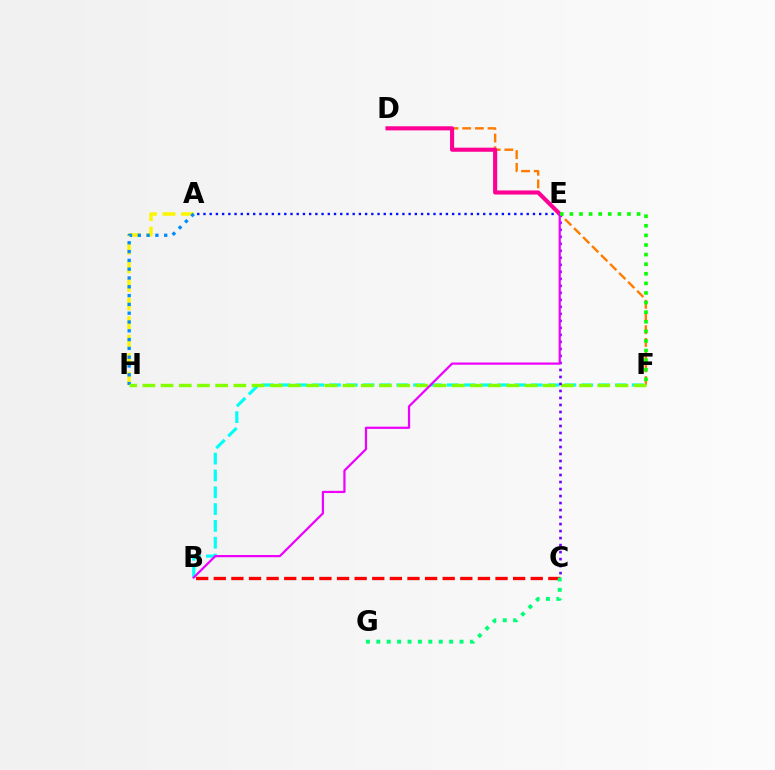{('A', 'H'): [{'color': '#fcf500', 'line_style': 'dashed', 'thickness': 2.52}, {'color': '#008cff', 'line_style': 'dotted', 'thickness': 2.39}], ('A', 'E'): [{'color': '#0010ff', 'line_style': 'dotted', 'thickness': 1.69}], ('D', 'F'): [{'color': '#ff7c00', 'line_style': 'dashed', 'thickness': 1.73}], ('D', 'E'): [{'color': '#ff0094', 'line_style': 'solid', 'thickness': 2.95}], ('B', 'F'): [{'color': '#00fff6', 'line_style': 'dashed', 'thickness': 2.28}], ('F', 'H'): [{'color': '#84ff00', 'line_style': 'dashed', 'thickness': 2.47}], ('C', 'E'): [{'color': '#7200ff', 'line_style': 'dotted', 'thickness': 1.9}], ('B', 'E'): [{'color': '#ee00ff', 'line_style': 'solid', 'thickness': 1.6}], ('E', 'F'): [{'color': '#08ff00', 'line_style': 'dotted', 'thickness': 2.61}], ('B', 'C'): [{'color': '#ff0000', 'line_style': 'dashed', 'thickness': 2.39}], ('C', 'G'): [{'color': '#00ff74', 'line_style': 'dotted', 'thickness': 2.83}]}